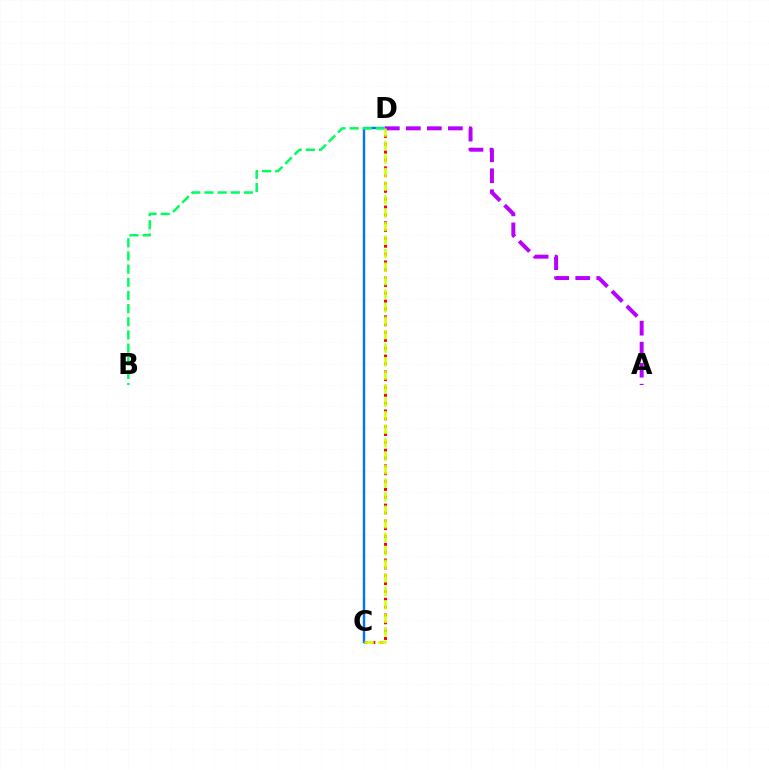{('C', 'D'): [{'color': '#ff0000', 'line_style': 'dotted', 'thickness': 2.13}, {'color': '#0074ff', 'line_style': 'solid', 'thickness': 1.74}, {'color': '#d1ff00', 'line_style': 'dashed', 'thickness': 1.83}], ('B', 'D'): [{'color': '#00ff5c', 'line_style': 'dashed', 'thickness': 1.79}], ('A', 'D'): [{'color': '#b900ff', 'line_style': 'dashed', 'thickness': 2.85}]}